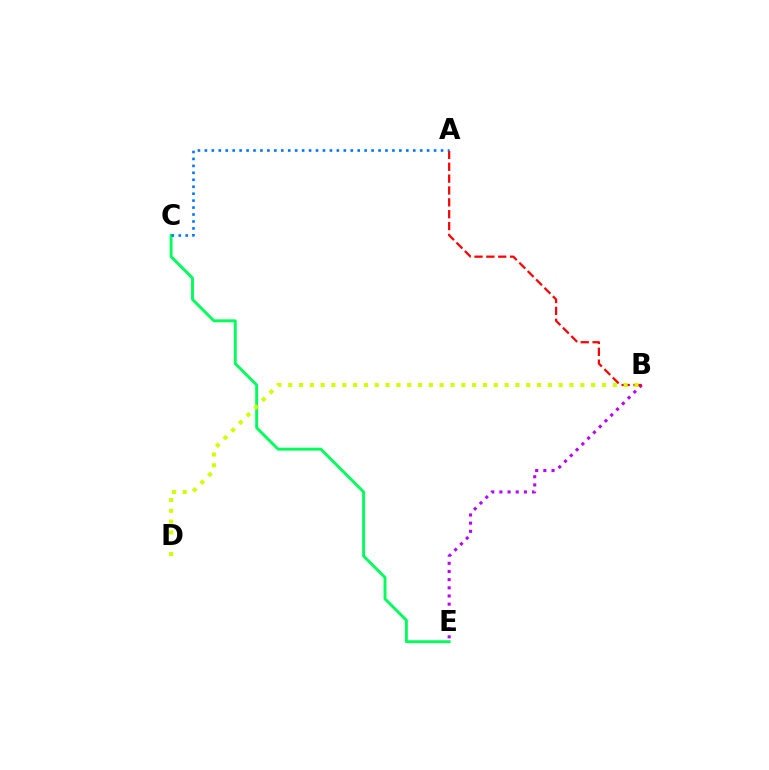{('B', 'E'): [{'color': '#b900ff', 'line_style': 'dotted', 'thickness': 2.22}], ('C', 'E'): [{'color': '#00ff5c', 'line_style': 'solid', 'thickness': 2.1}], ('A', 'B'): [{'color': '#ff0000', 'line_style': 'dashed', 'thickness': 1.61}], ('B', 'D'): [{'color': '#d1ff00', 'line_style': 'dotted', 'thickness': 2.94}], ('A', 'C'): [{'color': '#0074ff', 'line_style': 'dotted', 'thickness': 1.89}]}